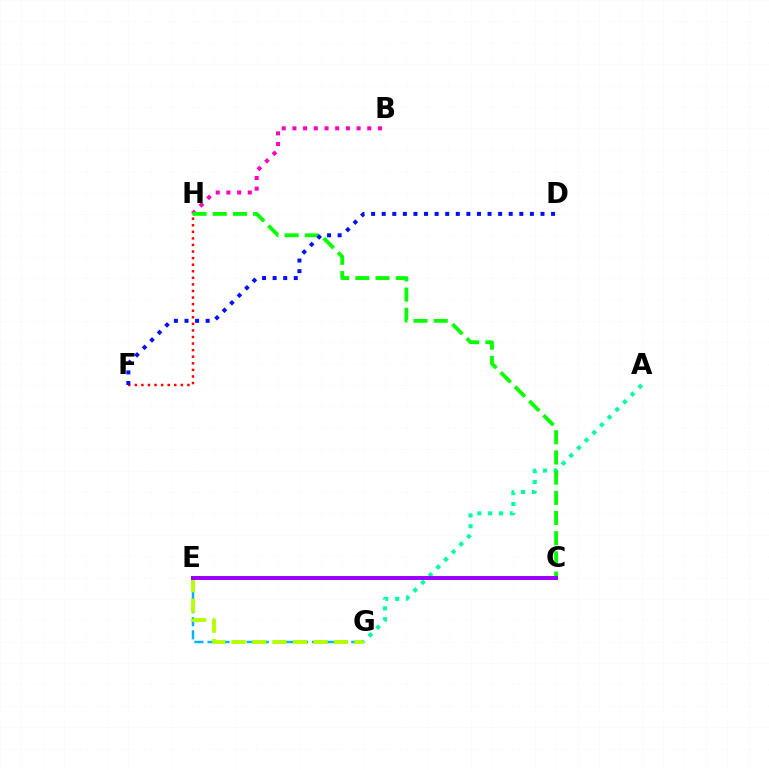{('C', 'E'): [{'color': '#ffa500', 'line_style': 'dotted', 'thickness': 1.99}, {'color': '#9b00ff', 'line_style': 'solid', 'thickness': 2.84}], ('E', 'G'): [{'color': '#00b5ff', 'line_style': 'dashed', 'thickness': 1.78}, {'color': '#b3ff00', 'line_style': 'dashed', 'thickness': 2.78}], ('B', 'H'): [{'color': '#ff00bd', 'line_style': 'dotted', 'thickness': 2.91}], ('A', 'G'): [{'color': '#00ff9d', 'line_style': 'dotted', 'thickness': 2.95}], ('C', 'H'): [{'color': '#08ff00', 'line_style': 'dashed', 'thickness': 2.74}], ('F', 'H'): [{'color': '#ff0000', 'line_style': 'dotted', 'thickness': 1.79}], ('D', 'F'): [{'color': '#0010ff', 'line_style': 'dotted', 'thickness': 2.88}]}